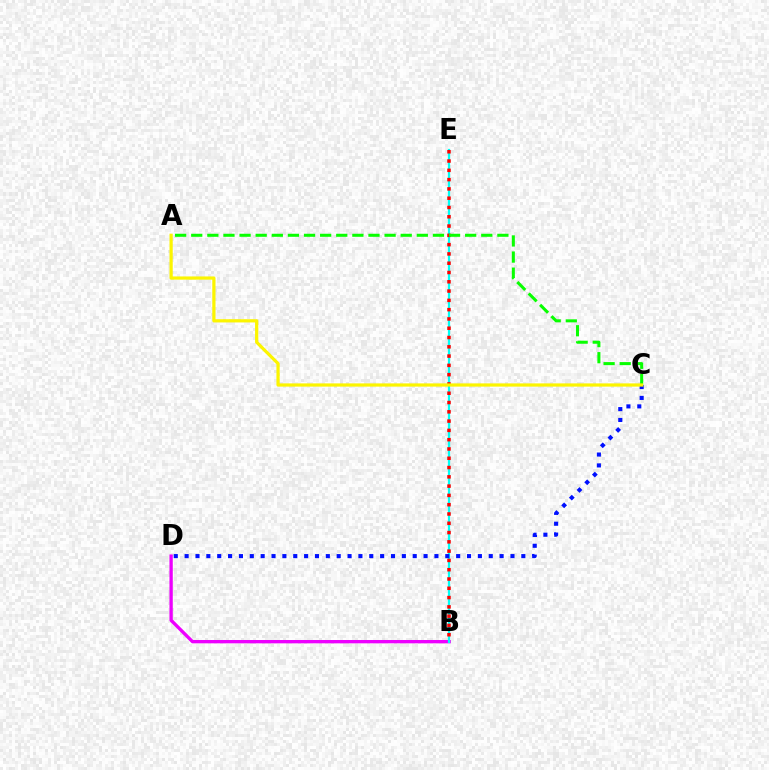{('B', 'D'): [{'color': '#ee00ff', 'line_style': 'solid', 'thickness': 2.39}], ('B', 'E'): [{'color': '#00fff6', 'line_style': 'solid', 'thickness': 1.62}, {'color': '#ff0000', 'line_style': 'dotted', 'thickness': 2.52}], ('A', 'C'): [{'color': '#08ff00', 'line_style': 'dashed', 'thickness': 2.19}, {'color': '#fcf500', 'line_style': 'solid', 'thickness': 2.32}], ('C', 'D'): [{'color': '#0010ff', 'line_style': 'dotted', 'thickness': 2.95}]}